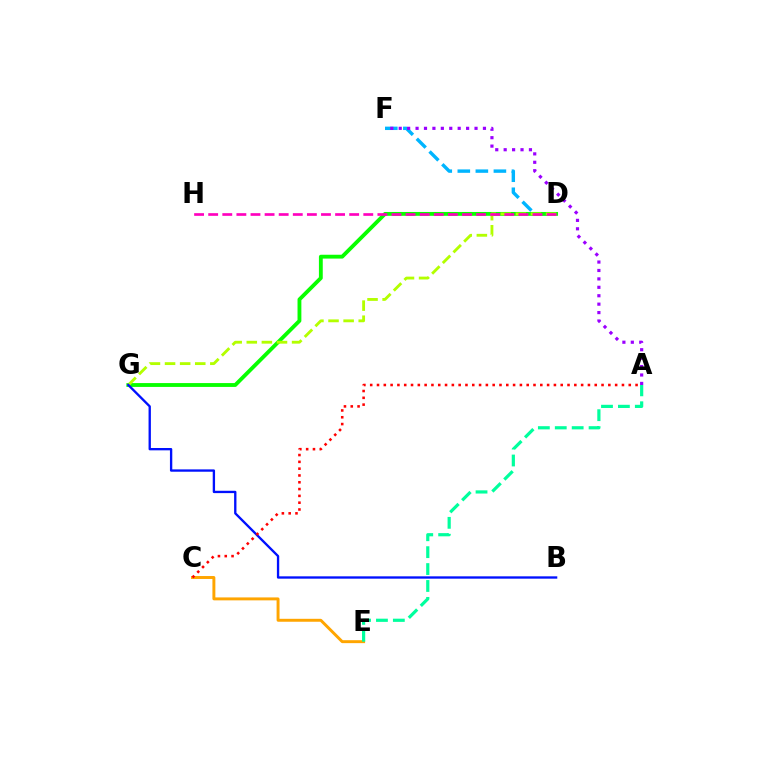{('D', 'F'): [{'color': '#00b5ff', 'line_style': 'dashed', 'thickness': 2.45}], ('D', 'G'): [{'color': '#08ff00', 'line_style': 'solid', 'thickness': 2.77}, {'color': '#b3ff00', 'line_style': 'dashed', 'thickness': 2.05}], ('C', 'E'): [{'color': '#ffa500', 'line_style': 'solid', 'thickness': 2.12}], ('A', 'E'): [{'color': '#00ff9d', 'line_style': 'dashed', 'thickness': 2.3}], ('D', 'H'): [{'color': '#ff00bd', 'line_style': 'dashed', 'thickness': 1.92}], ('B', 'G'): [{'color': '#0010ff', 'line_style': 'solid', 'thickness': 1.68}], ('A', 'C'): [{'color': '#ff0000', 'line_style': 'dotted', 'thickness': 1.85}], ('A', 'F'): [{'color': '#9b00ff', 'line_style': 'dotted', 'thickness': 2.29}]}